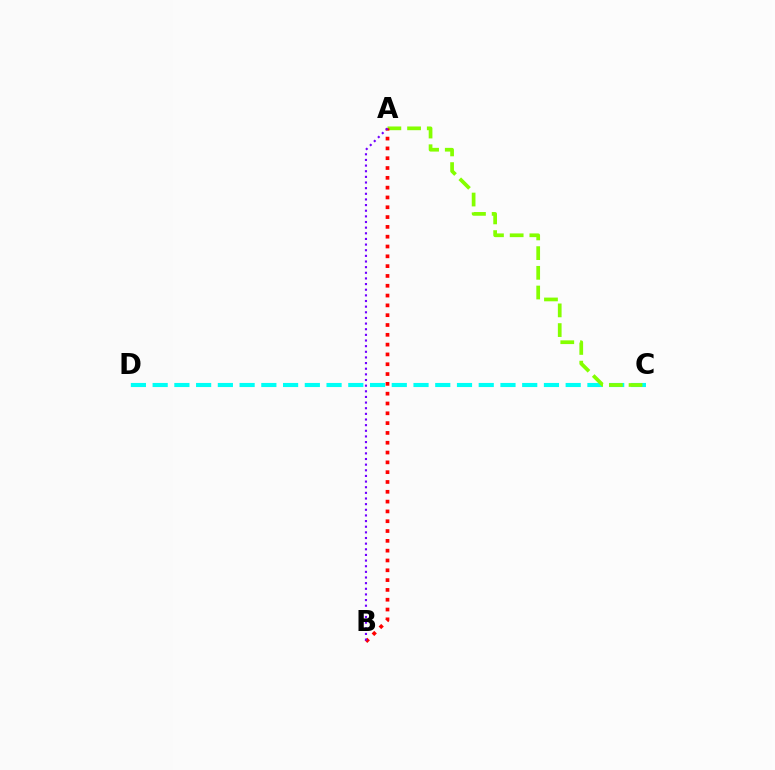{('C', 'D'): [{'color': '#00fff6', 'line_style': 'dashed', 'thickness': 2.95}], ('A', 'C'): [{'color': '#84ff00', 'line_style': 'dashed', 'thickness': 2.68}], ('A', 'B'): [{'color': '#ff0000', 'line_style': 'dotted', 'thickness': 2.67}, {'color': '#7200ff', 'line_style': 'dotted', 'thickness': 1.53}]}